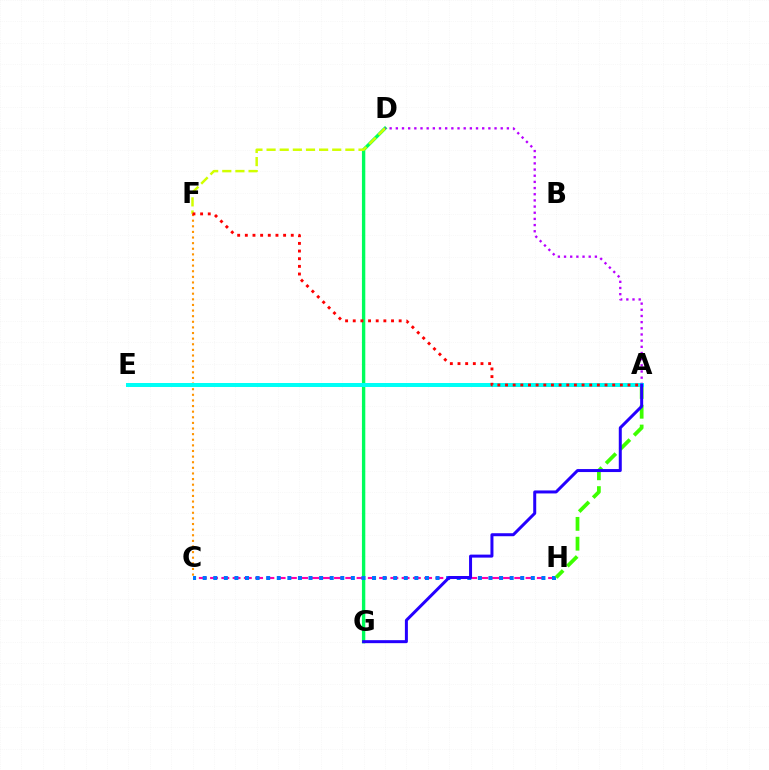{('D', 'G'): [{'color': '#00ff5c', 'line_style': 'solid', 'thickness': 2.42}], ('C', 'H'): [{'color': '#ff00ac', 'line_style': 'dashed', 'thickness': 1.53}, {'color': '#0074ff', 'line_style': 'dotted', 'thickness': 2.88}], ('D', 'F'): [{'color': '#d1ff00', 'line_style': 'dashed', 'thickness': 1.78}], ('A', 'D'): [{'color': '#b900ff', 'line_style': 'dotted', 'thickness': 1.68}], ('A', 'H'): [{'color': '#3dff00', 'line_style': 'dashed', 'thickness': 2.69}], ('C', 'F'): [{'color': '#ff9400', 'line_style': 'dotted', 'thickness': 1.53}], ('A', 'E'): [{'color': '#00fff6', 'line_style': 'solid', 'thickness': 2.87}], ('A', 'F'): [{'color': '#ff0000', 'line_style': 'dotted', 'thickness': 2.08}], ('A', 'G'): [{'color': '#2500ff', 'line_style': 'solid', 'thickness': 2.16}]}